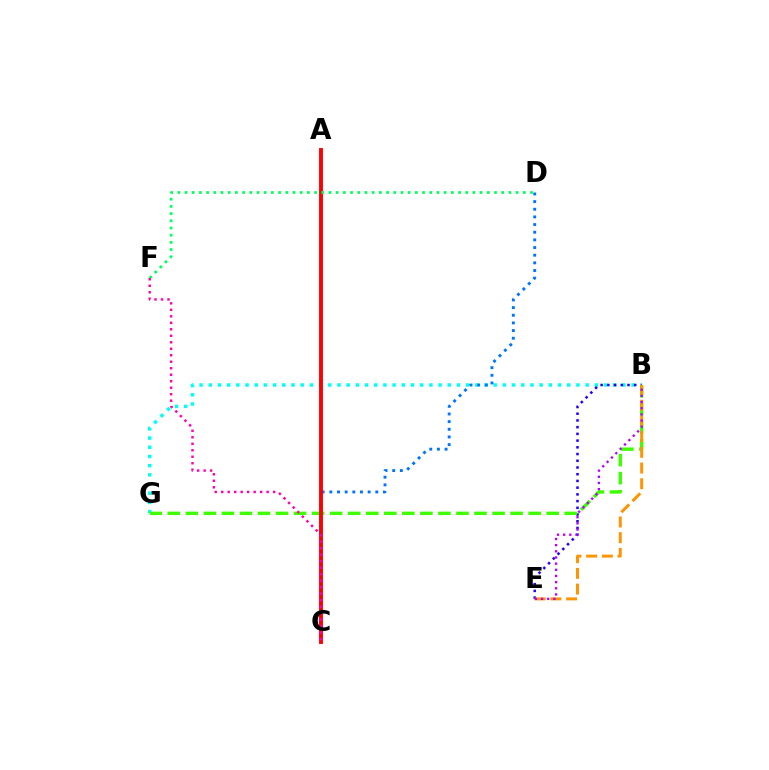{('B', 'G'): [{'color': '#00fff6', 'line_style': 'dotted', 'thickness': 2.5}, {'color': '#3dff00', 'line_style': 'dashed', 'thickness': 2.45}], ('B', 'E'): [{'color': '#2500ff', 'line_style': 'dotted', 'thickness': 1.83}, {'color': '#ff9400', 'line_style': 'dashed', 'thickness': 2.13}, {'color': '#b900ff', 'line_style': 'dotted', 'thickness': 1.67}], ('A', 'C'): [{'color': '#d1ff00', 'line_style': 'dashed', 'thickness': 1.61}, {'color': '#ff0000', 'line_style': 'solid', 'thickness': 2.8}], ('C', 'D'): [{'color': '#0074ff', 'line_style': 'dotted', 'thickness': 2.08}], ('D', 'F'): [{'color': '#00ff5c', 'line_style': 'dotted', 'thickness': 1.96}], ('C', 'F'): [{'color': '#ff00ac', 'line_style': 'dotted', 'thickness': 1.76}]}